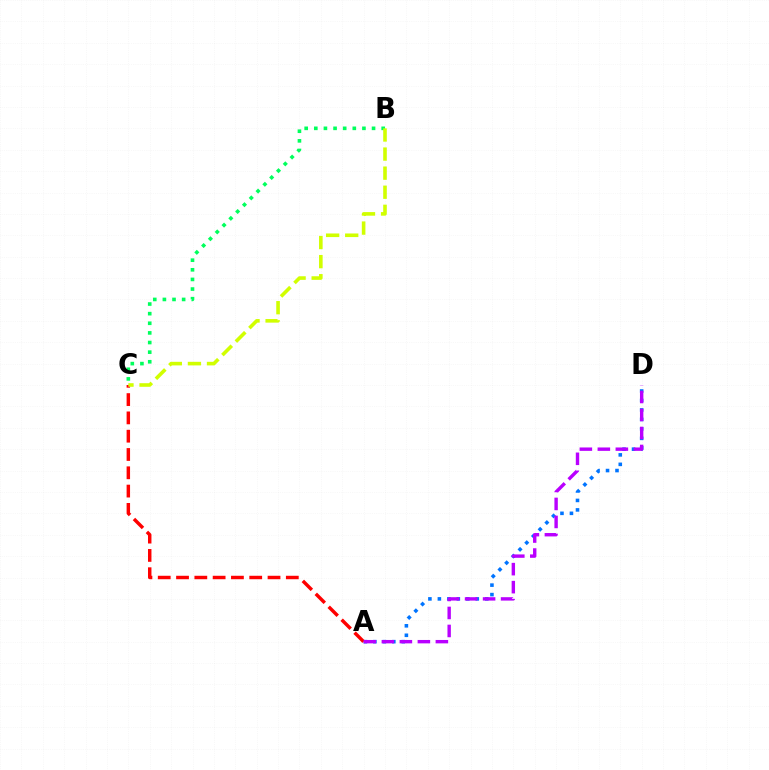{('A', 'D'): [{'color': '#0074ff', 'line_style': 'dotted', 'thickness': 2.57}, {'color': '#b900ff', 'line_style': 'dashed', 'thickness': 2.44}], ('B', 'C'): [{'color': '#00ff5c', 'line_style': 'dotted', 'thickness': 2.62}, {'color': '#d1ff00', 'line_style': 'dashed', 'thickness': 2.59}], ('A', 'C'): [{'color': '#ff0000', 'line_style': 'dashed', 'thickness': 2.49}]}